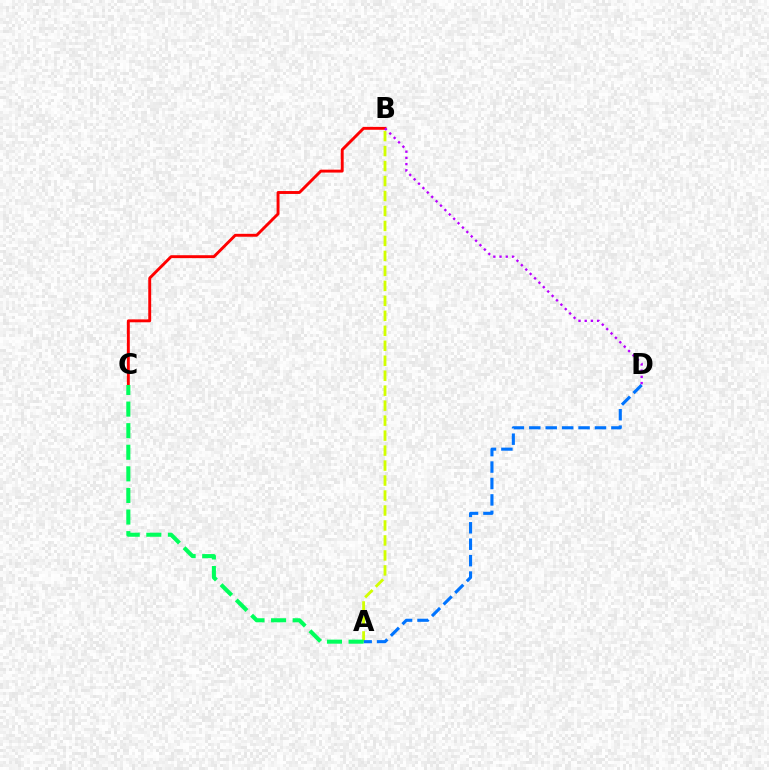{('B', 'C'): [{'color': '#ff0000', 'line_style': 'solid', 'thickness': 2.09}], ('A', 'B'): [{'color': '#d1ff00', 'line_style': 'dashed', 'thickness': 2.03}], ('A', 'D'): [{'color': '#0074ff', 'line_style': 'dashed', 'thickness': 2.23}], ('B', 'D'): [{'color': '#b900ff', 'line_style': 'dotted', 'thickness': 1.69}], ('A', 'C'): [{'color': '#00ff5c', 'line_style': 'dashed', 'thickness': 2.93}]}